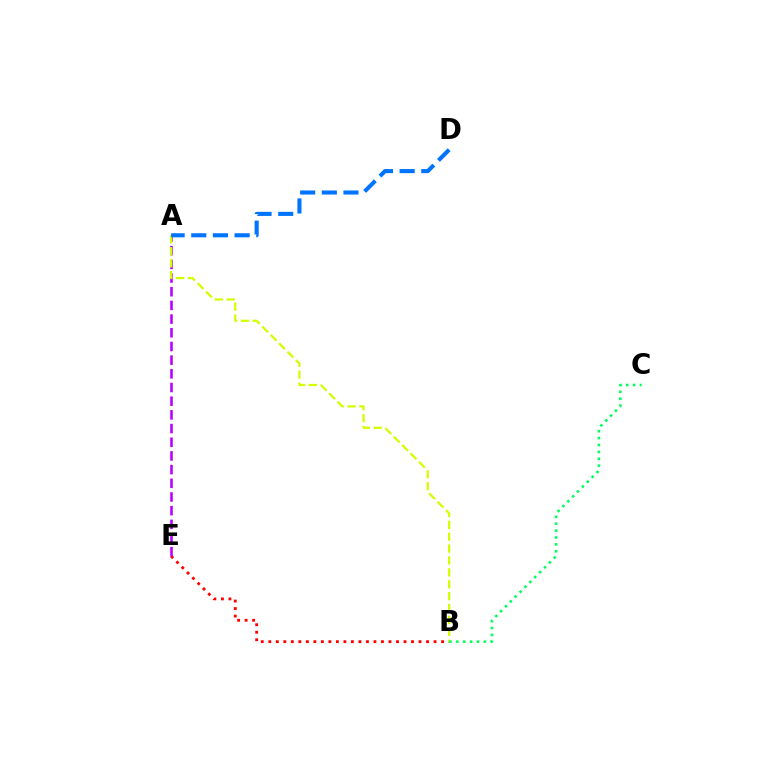{('B', 'E'): [{'color': '#ff0000', 'line_style': 'dotted', 'thickness': 2.04}], ('A', 'E'): [{'color': '#b900ff', 'line_style': 'dashed', 'thickness': 1.86}], ('A', 'B'): [{'color': '#d1ff00', 'line_style': 'dashed', 'thickness': 1.62}], ('A', 'D'): [{'color': '#0074ff', 'line_style': 'dashed', 'thickness': 2.94}], ('B', 'C'): [{'color': '#00ff5c', 'line_style': 'dotted', 'thickness': 1.87}]}